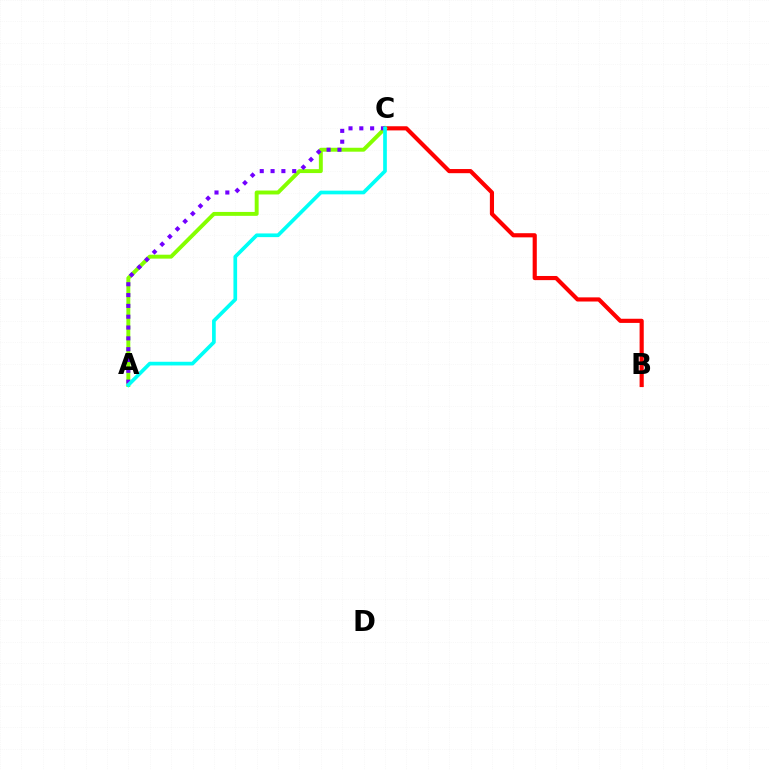{('B', 'C'): [{'color': '#ff0000', 'line_style': 'solid', 'thickness': 2.99}], ('A', 'C'): [{'color': '#84ff00', 'line_style': 'solid', 'thickness': 2.82}, {'color': '#7200ff', 'line_style': 'dotted', 'thickness': 2.94}, {'color': '#00fff6', 'line_style': 'solid', 'thickness': 2.65}]}